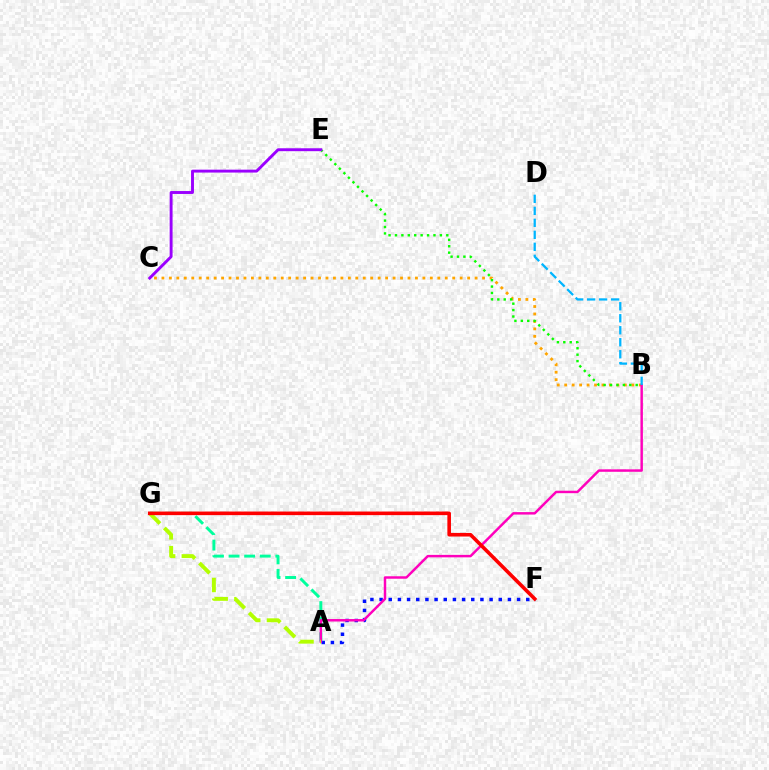{('A', 'F'): [{'color': '#0010ff', 'line_style': 'dotted', 'thickness': 2.49}], ('B', 'C'): [{'color': '#ffa500', 'line_style': 'dotted', 'thickness': 2.03}], ('A', 'G'): [{'color': '#00ff9d', 'line_style': 'dashed', 'thickness': 2.12}, {'color': '#b3ff00', 'line_style': 'dashed', 'thickness': 2.81}], ('B', 'E'): [{'color': '#08ff00', 'line_style': 'dotted', 'thickness': 1.74}], ('C', 'E'): [{'color': '#9b00ff', 'line_style': 'solid', 'thickness': 2.09}], ('A', 'B'): [{'color': '#ff00bd', 'line_style': 'solid', 'thickness': 1.78}], ('F', 'G'): [{'color': '#ff0000', 'line_style': 'solid', 'thickness': 2.59}], ('B', 'D'): [{'color': '#00b5ff', 'line_style': 'dashed', 'thickness': 1.63}]}